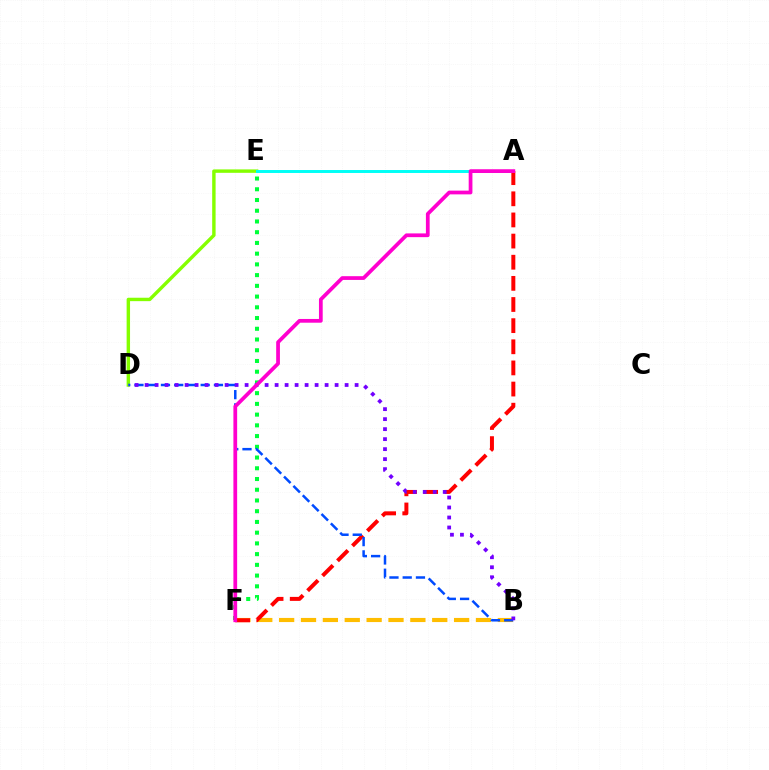{('B', 'F'): [{'color': '#ffbd00', 'line_style': 'dashed', 'thickness': 2.97}], ('E', 'F'): [{'color': '#00ff39', 'line_style': 'dotted', 'thickness': 2.92}], ('A', 'F'): [{'color': '#ff0000', 'line_style': 'dashed', 'thickness': 2.87}, {'color': '#ff00cf', 'line_style': 'solid', 'thickness': 2.7}], ('D', 'E'): [{'color': '#84ff00', 'line_style': 'solid', 'thickness': 2.46}], ('A', 'E'): [{'color': '#00fff6', 'line_style': 'solid', 'thickness': 2.13}], ('B', 'D'): [{'color': '#004bff', 'line_style': 'dashed', 'thickness': 1.8}, {'color': '#7200ff', 'line_style': 'dotted', 'thickness': 2.72}]}